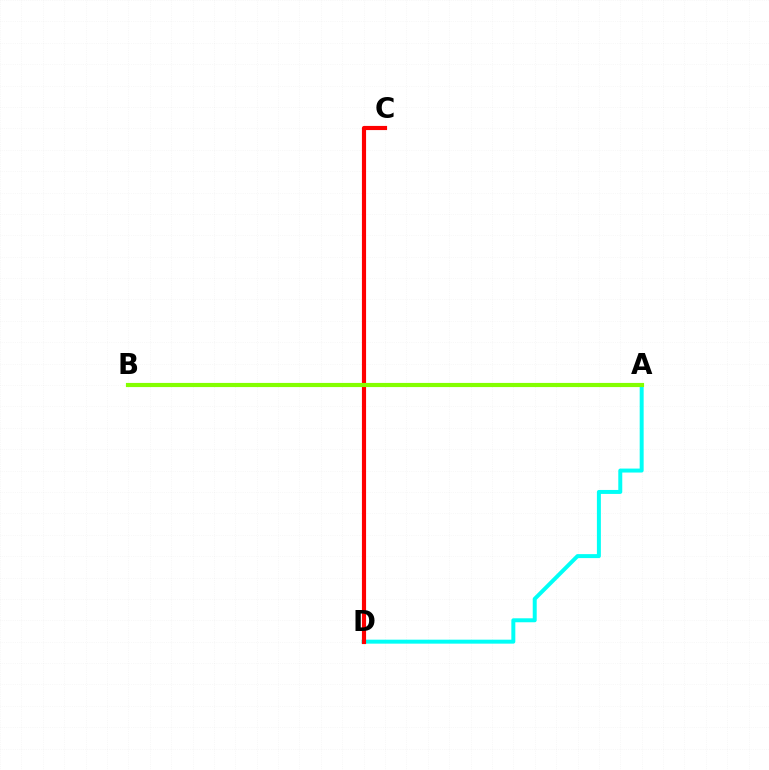{('A', 'D'): [{'color': '#00fff6', 'line_style': 'solid', 'thickness': 2.86}], ('C', 'D'): [{'color': '#ff0000', 'line_style': 'solid', 'thickness': 2.99}], ('A', 'B'): [{'color': '#7200ff', 'line_style': 'solid', 'thickness': 1.89}, {'color': '#84ff00', 'line_style': 'solid', 'thickness': 2.99}]}